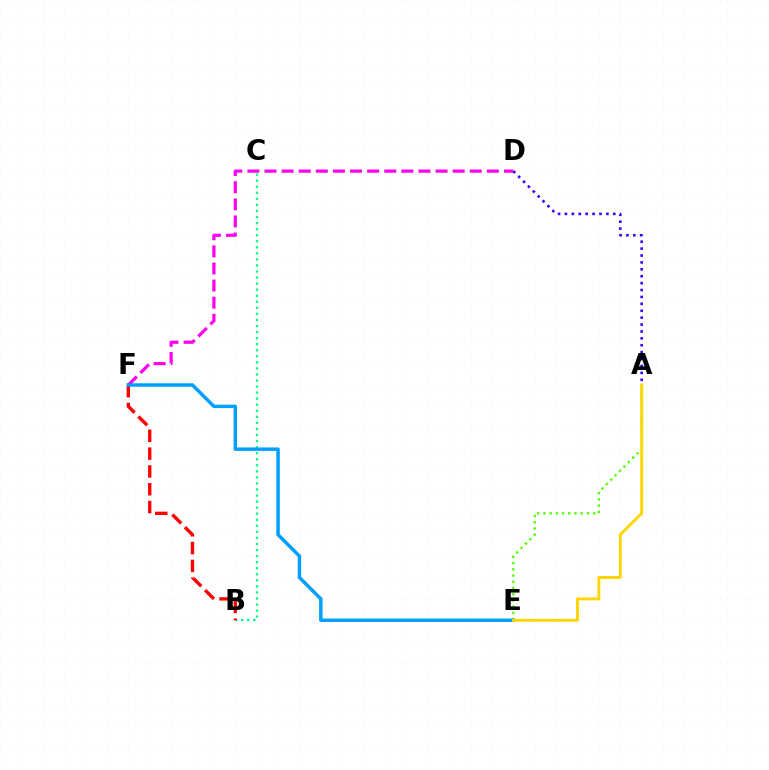{('B', 'C'): [{'color': '#00ff86', 'line_style': 'dotted', 'thickness': 1.65}], ('D', 'F'): [{'color': '#ff00ed', 'line_style': 'dashed', 'thickness': 2.32}], ('B', 'F'): [{'color': '#ff0000', 'line_style': 'dashed', 'thickness': 2.42}], ('A', 'E'): [{'color': '#4fff00', 'line_style': 'dotted', 'thickness': 1.69}, {'color': '#ffd500', 'line_style': 'solid', 'thickness': 2.08}], ('A', 'D'): [{'color': '#3700ff', 'line_style': 'dotted', 'thickness': 1.88}], ('E', 'F'): [{'color': '#009eff', 'line_style': 'solid', 'thickness': 2.49}]}